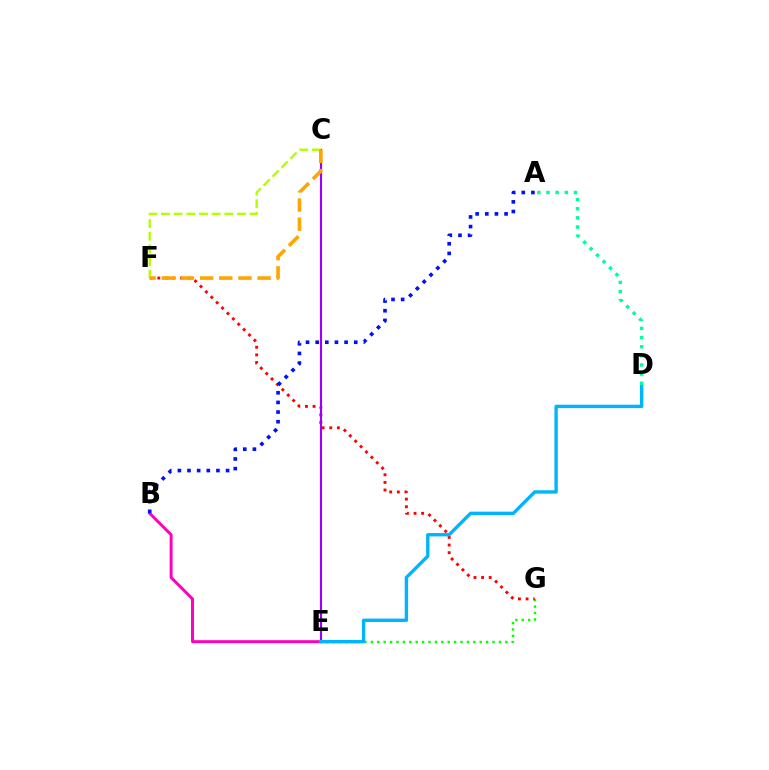{('B', 'E'): [{'color': '#ff00bd', 'line_style': 'solid', 'thickness': 2.12}], ('E', 'G'): [{'color': '#08ff00', 'line_style': 'dotted', 'thickness': 1.74}], ('F', 'G'): [{'color': '#ff0000', 'line_style': 'dotted', 'thickness': 2.07}], ('C', 'E'): [{'color': '#9b00ff', 'line_style': 'solid', 'thickness': 1.54}], ('D', 'E'): [{'color': '#00b5ff', 'line_style': 'solid', 'thickness': 2.43}], ('C', 'F'): [{'color': '#b3ff00', 'line_style': 'dashed', 'thickness': 1.72}, {'color': '#ffa500', 'line_style': 'dashed', 'thickness': 2.6}], ('A', 'D'): [{'color': '#00ff9d', 'line_style': 'dotted', 'thickness': 2.48}], ('A', 'B'): [{'color': '#0010ff', 'line_style': 'dotted', 'thickness': 2.62}]}